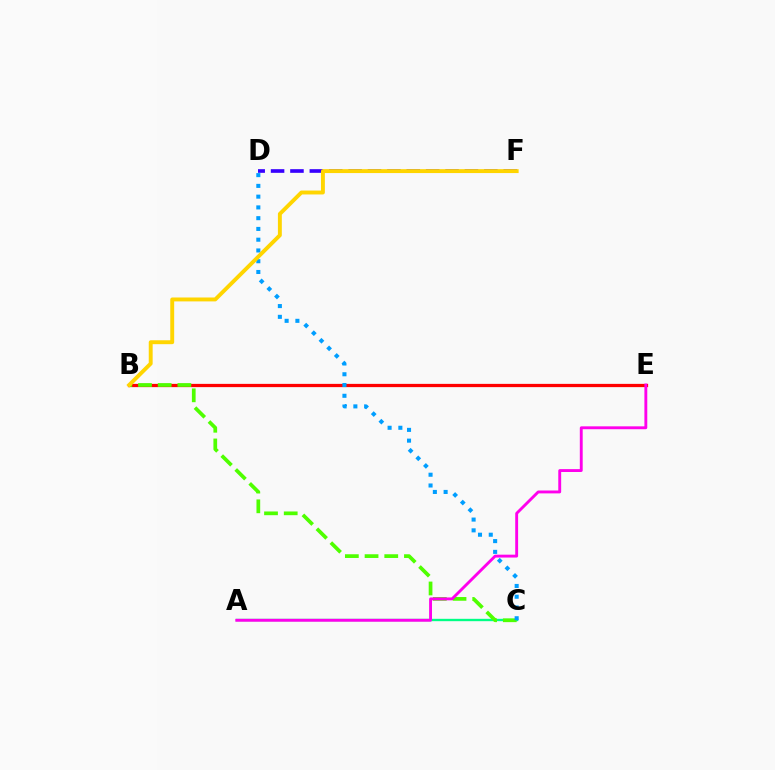{('A', 'C'): [{'color': '#00ff86', 'line_style': 'solid', 'thickness': 1.7}], ('B', 'E'): [{'color': '#ff0000', 'line_style': 'solid', 'thickness': 2.34}], ('D', 'F'): [{'color': '#3700ff', 'line_style': 'dashed', 'thickness': 2.63}], ('B', 'C'): [{'color': '#4fff00', 'line_style': 'dashed', 'thickness': 2.68}], ('A', 'E'): [{'color': '#ff00ed', 'line_style': 'solid', 'thickness': 2.07}], ('C', 'D'): [{'color': '#009eff', 'line_style': 'dotted', 'thickness': 2.92}], ('B', 'F'): [{'color': '#ffd500', 'line_style': 'solid', 'thickness': 2.81}]}